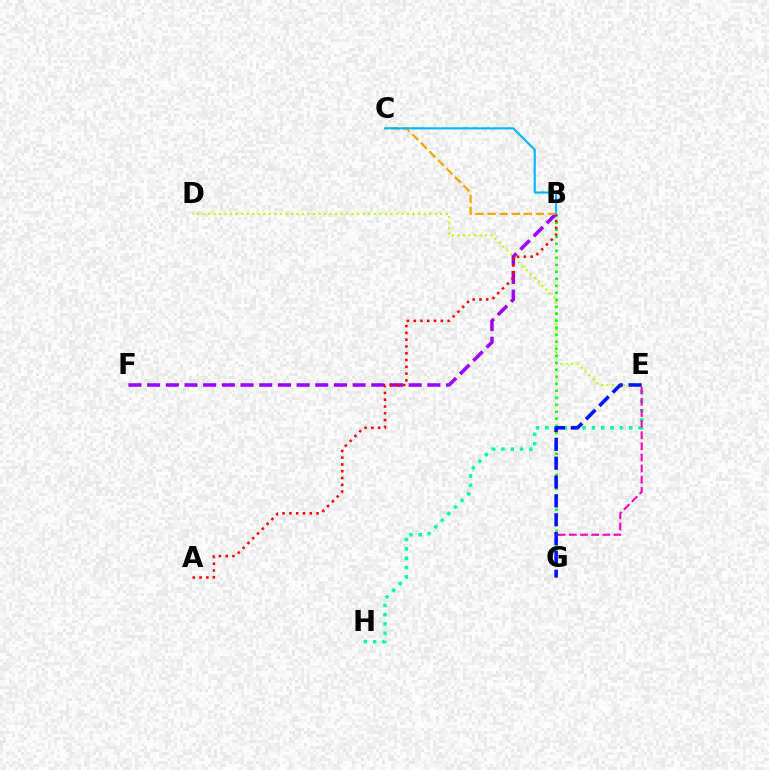{('E', 'H'): [{'color': '#00ff9d', 'line_style': 'dotted', 'thickness': 2.53}], ('E', 'G'): [{'color': '#ff00bd', 'line_style': 'dashed', 'thickness': 1.51}, {'color': '#0010ff', 'line_style': 'dashed', 'thickness': 2.56}], ('D', 'E'): [{'color': '#b3ff00', 'line_style': 'dotted', 'thickness': 1.5}], ('B', 'G'): [{'color': '#08ff00', 'line_style': 'dotted', 'thickness': 1.9}], ('B', 'F'): [{'color': '#9b00ff', 'line_style': 'dashed', 'thickness': 2.54}], ('B', 'C'): [{'color': '#ffa500', 'line_style': 'dashed', 'thickness': 1.64}, {'color': '#00b5ff', 'line_style': 'solid', 'thickness': 1.53}], ('A', 'B'): [{'color': '#ff0000', 'line_style': 'dotted', 'thickness': 1.84}]}